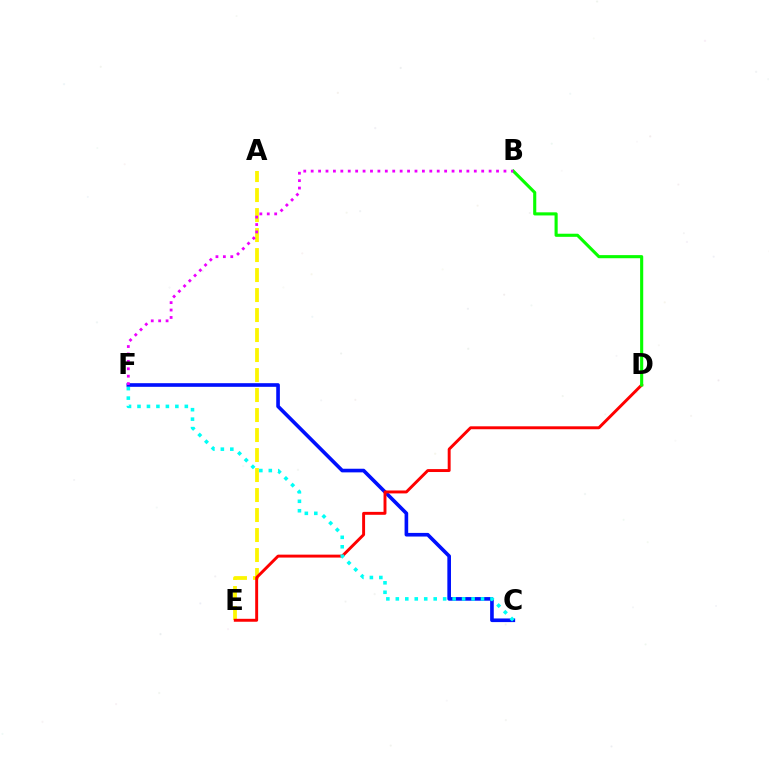{('C', 'F'): [{'color': '#0010ff', 'line_style': 'solid', 'thickness': 2.62}, {'color': '#00fff6', 'line_style': 'dotted', 'thickness': 2.57}], ('A', 'E'): [{'color': '#fcf500', 'line_style': 'dashed', 'thickness': 2.72}], ('D', 'E'): [{'color': '#ff0000', 'line_style': 'solid', 'thickness': 2.11}], ('B', 'D'): [{'color': '#08ff00', 'line_style': 'solid', 'thickness': 2.24}], ('B', 'F'): [{'color': '#ee00ff', 'line_style': 'dotted', 'thickness': 2.01}]}